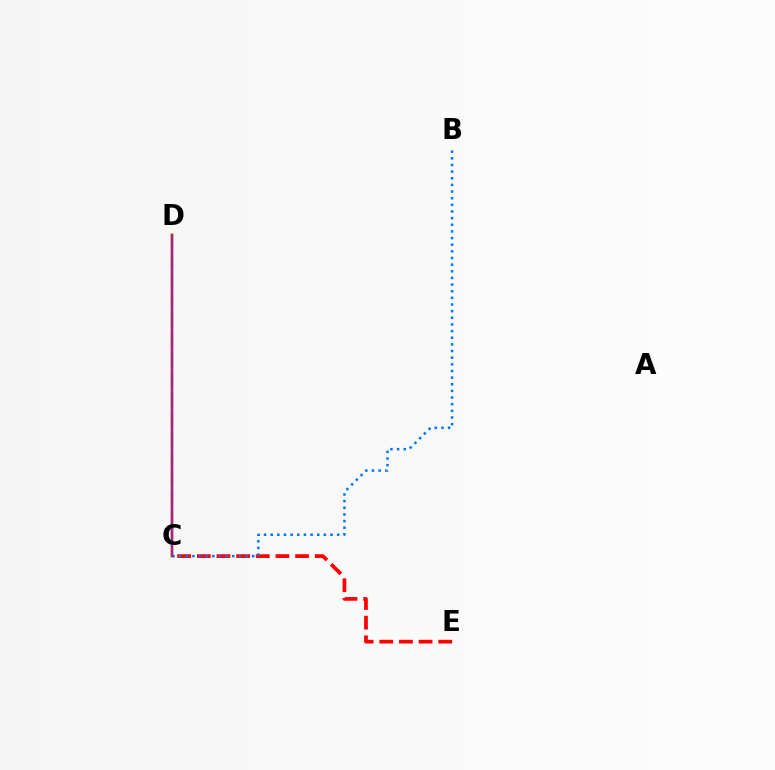{('C', 'E'): [{'color': '#ff0000', 'line_style': 'dashed', 'thickness': 2.67}], ('C', 'D'): [{'color': '#00ff5c', 'line_style': 'dashed', 'thickness': 2.68}, {'color': '#d1ff00', 'line_style': 'solid', 'thickness': 2.68}, {'color': '#b900ff', 'line_style': 'solid', 'thickness': 1.7}], ('B', 'C'): [{'color': '#0074ff', 'line_style': 'dotted', 'thickness': 1.81}]}